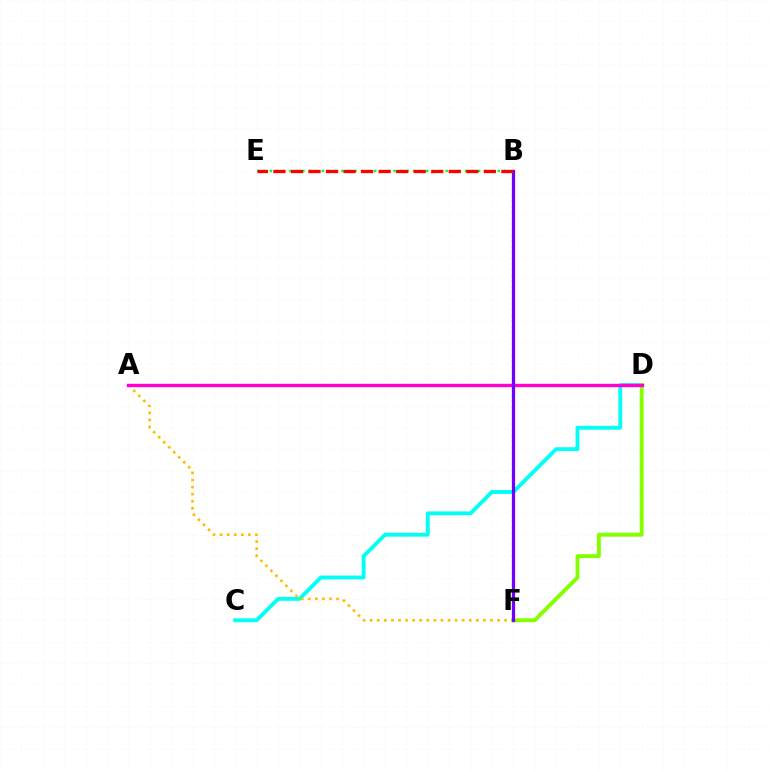{('C', 'D'): [{'color': '#00fff6', 'line_style': 'solid', 'thickness': 2.78}], ('B', 'E'): [{'color': '#00ff39', 'line_style': 'dotted', 'thickness': 1.77}, {'color': '#ff0000', 'line_style': 'dashed', 'thickness': 2.38}], ('A', 'F'): [{'color': '#ffbd00', 'line_style': 'dotted', 'thickness': 1.92}], ('D', 'F'): [{'color': '#84ff00', 'line_style': 'solid', 'thickness': 2.8}], ('A', 'D'): [{'color': '#ff00cf', 'line_style': 'solid', 'thickness': 2.44}], ('B', 'F'): [{'color': '#004bff', 'line_style': 'dotted', 'thickness': 1.55}, {'color': '#7200ff', 'line_style': 'solid', 'thickness': 2.32}]}